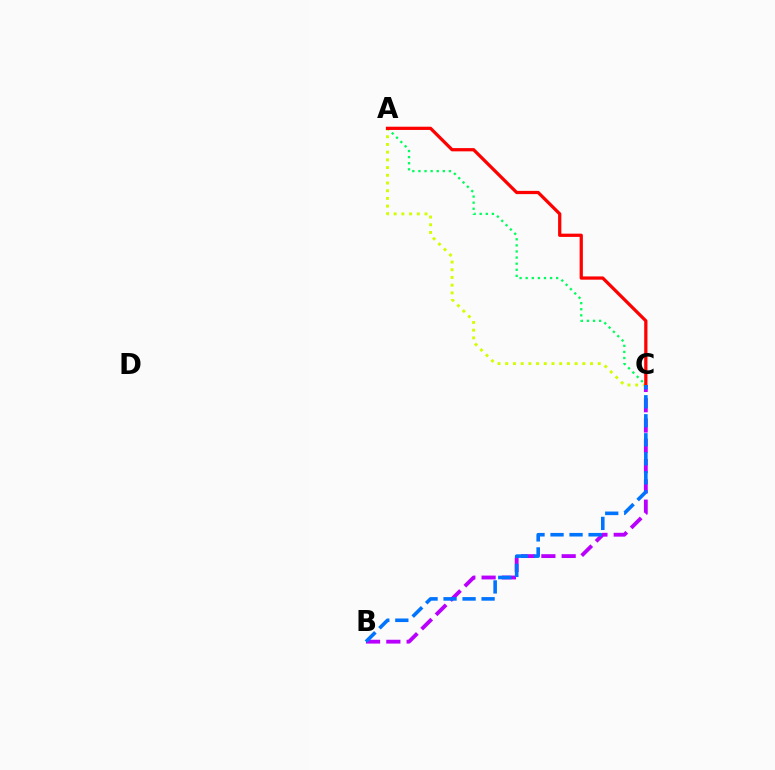{('B', 'C'): [{'color': '#b900ff', 'line_style': 'dashed', 'thickness': 2.76}, {'color': '#0074ff', 'line_style': 'dashed', 'thickness': 2.58}], ('A', 'C'): [{'color': '#00ff5c', 'line_style': 'dotted', 'thickness': 1.66}, {'color': '#d1ff00', 'line_style': 'dotted', 'thickness': 2.09}, {'color': '#ff0000', 'line_style': 'solid', 'thickness': 2.33}]}